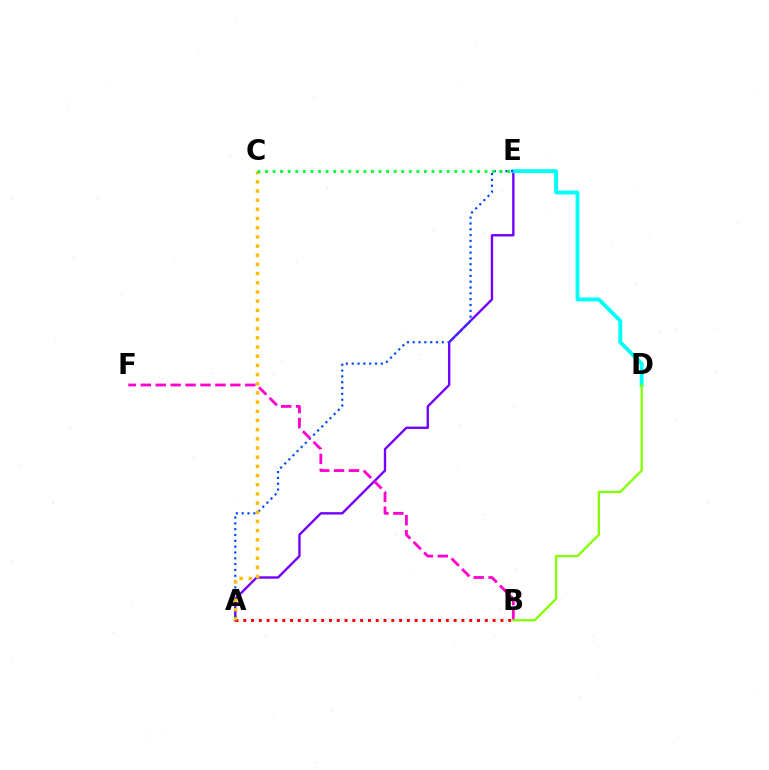{('A', 'E'): [{'color': '#7200ff', 'line_style': 'solid', 'thickness': 1.71}, {'color': '#004bff', 'line_style': 'dotted', 'thickness': 1.58}], ('D', 'E'): [{'color': '#00fff6', 'line_style': 'solid', 'thickness': 2.78}], ('A', 'B'): [{'color': '#ff0000', 'line_style': 'dotted', 'thickness': 2.12}], ('A', 'C'): [{'color': '#ffbd00', 'line_style': 'dotted', 'thickness': 2.49}], ('C', 'E'): [{'color': '#00ff39', 'line_style': 'dotted', 'thickness': 2.06}], ('B', 'F'): [{'color': '#ff00cf', 'line_style': 'dashed', 'thickness': 2.03}], ('B', 'D'): [{'color': '#84ff00', 'line_style': 'solid', 'thickness': 1.66}]}